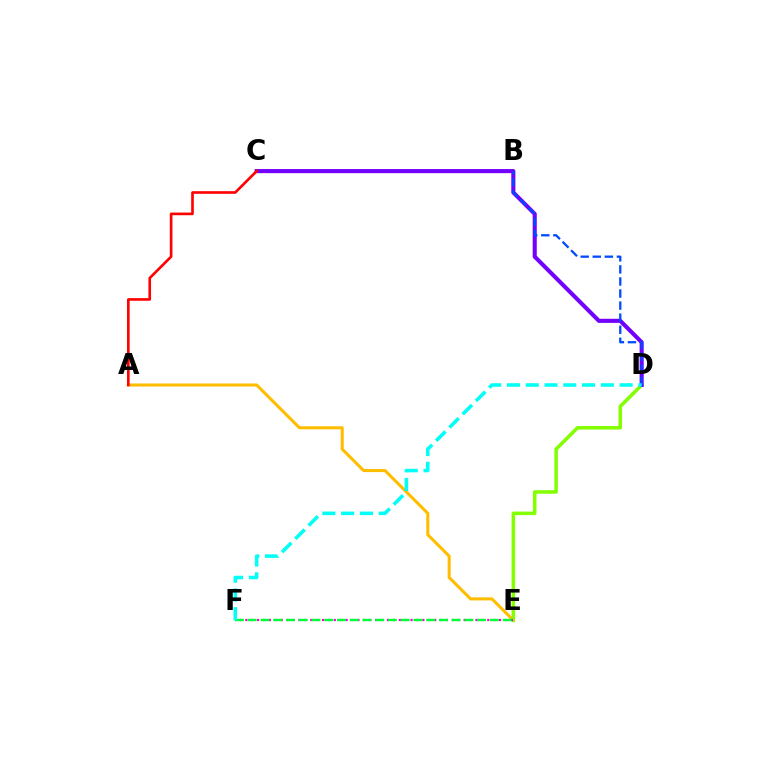{('A', 'E'): [{'color': '#ffbd00', 'line_style': 'solid', 'thickness': 2.2}], ('D', 'E'): [{'color': '#84ff00', 'line_style': 'solid', 'thickness': 2.54}], ('C', 'D'): [{'color': '#7200ff', 'line_style': 'solid', 'thickness': 2.95}], ('E', 'F'): [{'color': '#ff00cf', 'line_style': 'dotted', 'thickness': 1.6}, {'color': '#00ff39', 'line_style': 'dashed', 'thickness': 1.73}], ('A', 'C'): [{'color': '#ff0000', 'line_style': 'solid', 'thickness': 1.9}], ('B', 'D'): [{'color': '#004bff', 'line_style': 'dashed', 'thickness': 1.64}], ('D', 'F'): [{'color': '#00fff6', 'line_style': 'dashed', 'thickness': 2.55}]}